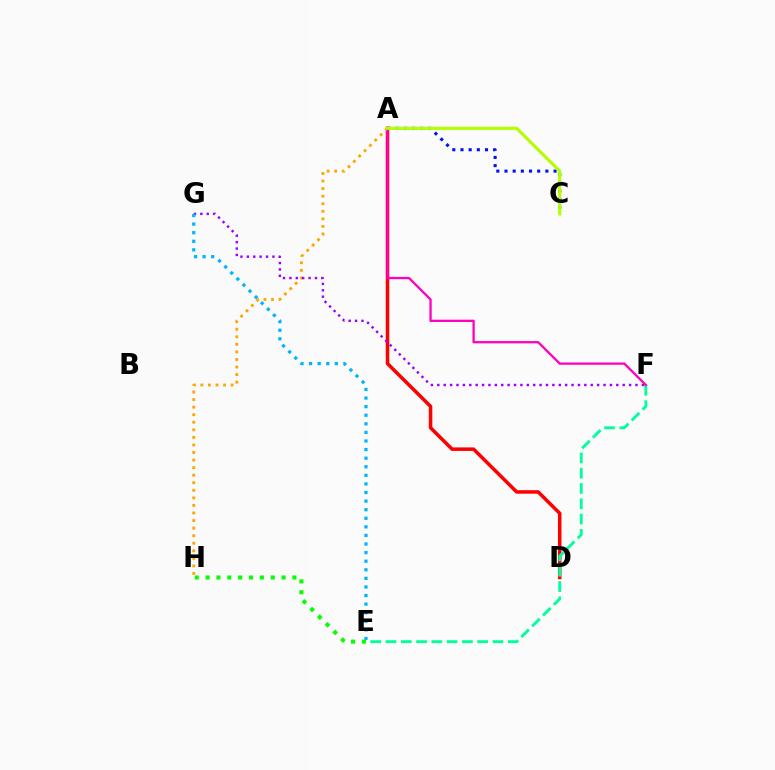{('A', 'D'): [{'color': '#ff0000', 'line_style': 'solid', 'thickness': 2.54}], ('E', 'H'): [{'color': '#08ff00', 'line_style': 'dotted', 'thickness': 2.95}], ('E', 'F'): [{'color': '#00ff9d', 'line_style': 'dashed', 'thickness': 2.08}], ('A', 'H'): [{'color': '#ffa500', 'line_style': 'dotted', 'thickness': 2.05}], ('F', 'G'): [{'color': '#9b00ff', 'line_style': 'dotted', 'thickness': 1.74}], ('A', 'F'): [{'color': '#ff00bd', 'line_style': 'solid', 'thickness': 1.65}], ('A', 'C'): [{'color': '#0010ff', 'line_style': 'dotted', 'thickness': 2.22}, {'color': '#b3ff00', 'line_style': 'solid', 'thickness': 2.26}], ('E', 'G'): [{'color': '#00b5ff', 'line_style': 'dotted', 'thickness': 2.33}]}